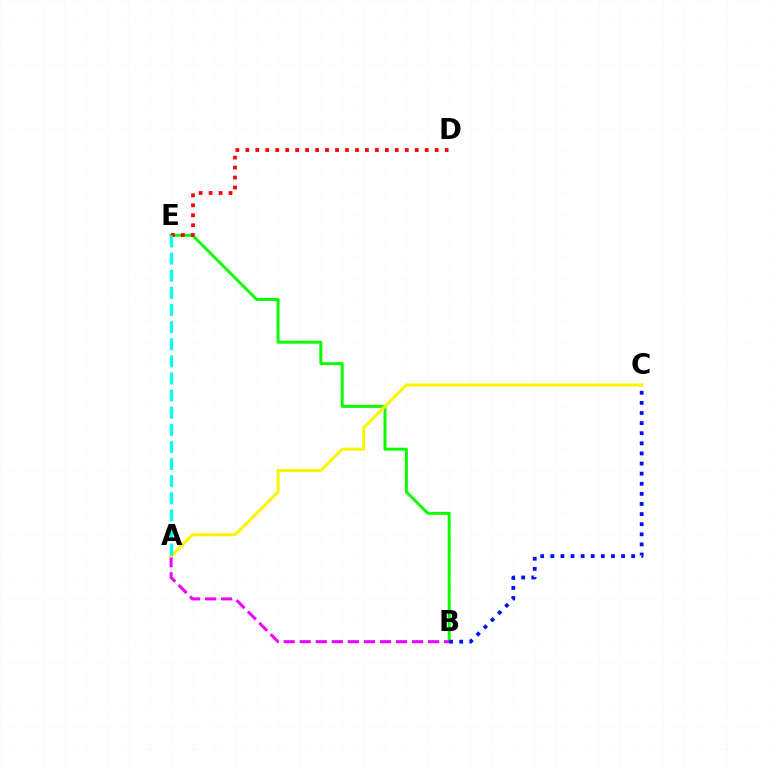{('B', 'E'): [{'color': '#08ff00', 'line_style': 'solid', 'thickness': 2.14}], ('B', 'C'): [{'color': '#0010ff', 'line_style': 'dotted', 'thickness': 2.75}], ('A', 'B'): [{'color': '#ee00ff', 'line_style': 'dashed', 'thickness': 2.18}], ('A', 'C'): [{'color': '#fcf500', 'line_style': 'solid', 'thickness': 2.18}], ('D', 'E'): [{'color': '#ff0000', 'line_style': 'dotted', 'thickness': 2.71}], ('A', 'E'): [{'color': '#00fff6', 'line_style': 'dashed', 'thickness': 2.33}]}